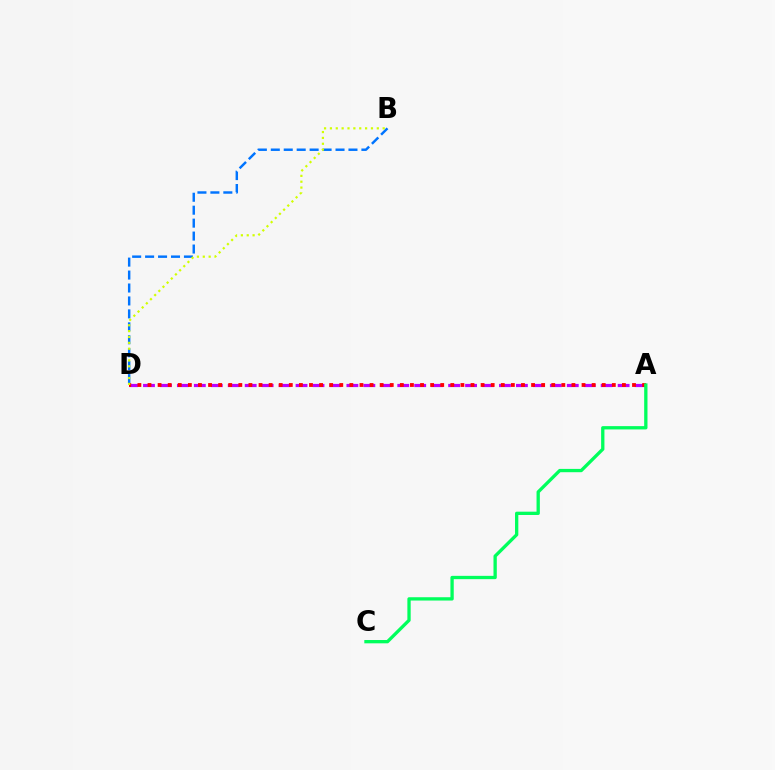{('B', 'D'): [{'color': '#0074ff', 'line_style': 'dashed', 'thickness': 1.76}, {'color': '#d1ff00', 'line_style': 'dotted', 'thickness': 1.59}], ('A', 'D'): [{'color': '#b900ff', 'line_style': 'dashed', 'thickness': 2.3}, {'color': '#ff0000', 'line_style': 'dotted', 'thickness': 2.74}], ('A', 'C'): [{'color': '#00ff5c', 'line_style': 'solid', 'thickness': 2.38}]}